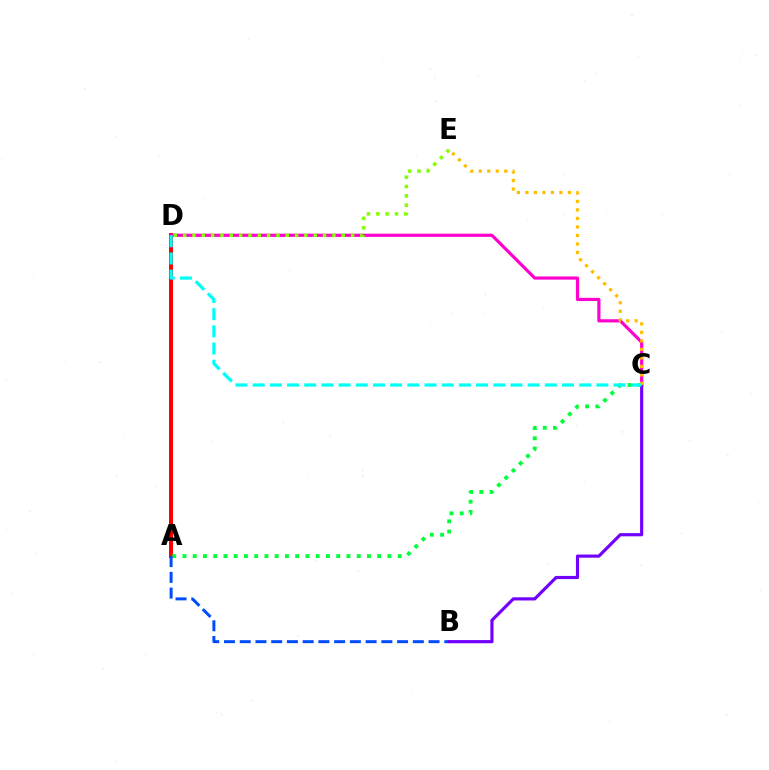{('A', 'D'): [{'color': '#ff0000', 'line_style': 'solid', 'thickness': 2.89}], ('C', 'D'): [{'color': '#ff00cf', 'line_style': 'solid', 'thickness': 2.29}, {'color': '#00fff6', 'line_style': 'dashed', 'thickness': 2.33}], ('A', 'C'): [{'color': '#00ff39', 'line_style': 'dotted', 'thickness': 2.78}], ('A', 'B'): [{'color': '#004bff', 'line_style': 'dashed', 'thickness': 2.14}], ('D', 'E'): [{'color': '#84ff00', 'line_style': 'dotted', 'thickness': 2.53}], ('B', 'C'): [{'color': '#7200ff', 'line_style': 'solid', 'thickness': 2.27}], ('C', 'E'): [{'color': '#ffbd00', 'line_style': 'dotted', 'thickness': 2.31}]}